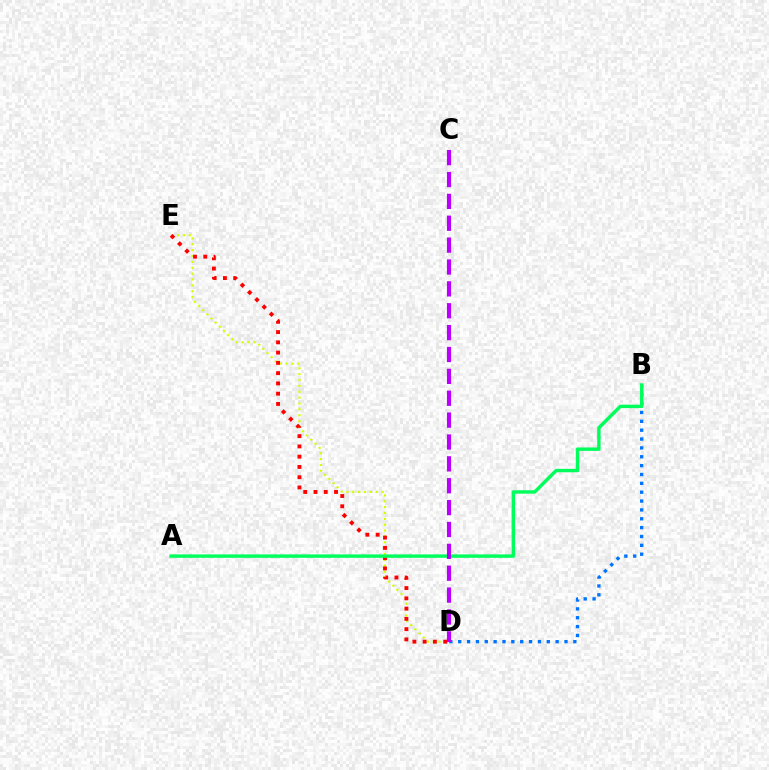{('B', 'D'): [{'color': '#0074ff', 'line_style': 'dotted', 'thickness': 2.41}], ('D', 'E'): [{'color': '#d1ff00', 'line_style': 'dotted', 'thickness': 1.59}, {'color': '#ff0000', 'line_style': 'dotted', 'thickness': 2.79}], ('A', 'B'): [{'color': '#00ff5c', 'line_style': 'solid', 'thickness': 2.47}], ('C', 'D'): [{'color': '#b900ff', 'line_style': 'dashed', 'thickness': 2.97}]}